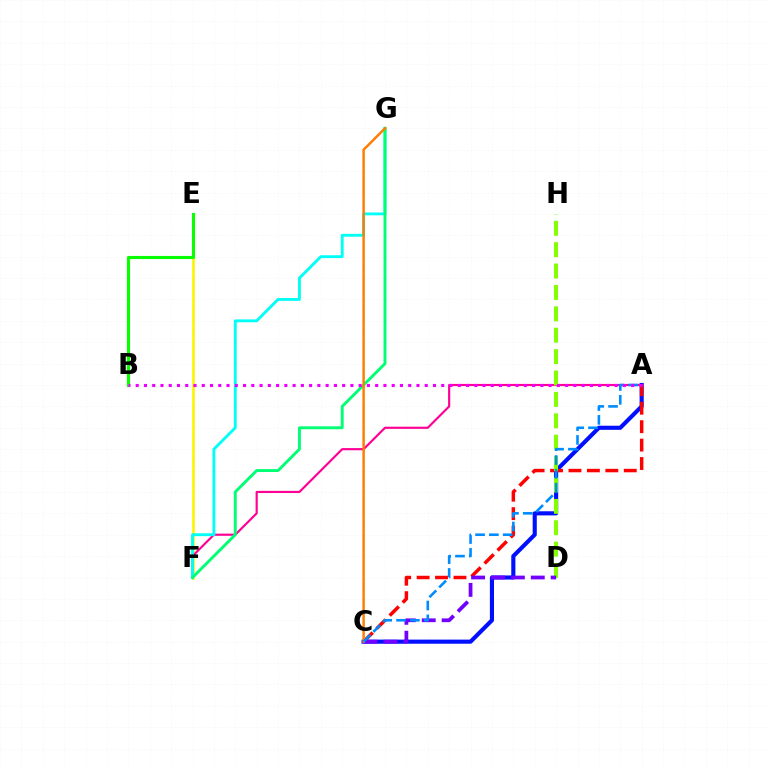{('E', 'F'): [{'color': '#fcf500', 'line_style': 'solid', 'thickness': 1.89}], ('A', 'C'): [{'color': '#0010ff', 'line_style': 'solid', 'thickness': 2.97}, {'color': '#ff0000', 'line_style': 'dashed', 'thickness': 2.5}, {'color': '#008cff', 'line_style': 'dashed', 'thickness': 1.88}], ('A', 'F'): [{'color': '#ff0094', 'line_style': 'solid', 'thickness': 1.56}], ('F', 'G'): [{'color': '#00fff6', 'line_style': 'solid', 'thickness': 2.07}, {'color': '#00ff74', 'line_style': 'solid', 'thickness': 2.1}], ('D', 'H'): [{'color': '#84ff00', 'line_style': 'dashed', 'thickness': 2.91}], ('C', 'D'): [{'color': '#7200ff', 'line_style': 'dashed', 'thickness': 2.7}], ('C', 'G'): [{'color': '#ff7c00', 'line_style': 'solid', 'thickness': 1.76}], ('B', 'E'): [{'color': '#08ff00', 'line_style': 'solid', 'thickness': 2.24}], ('A', 'B'): [{'color': '#ee00ff', 'line_style': 'dotted', 'thickness': 2.24}]}